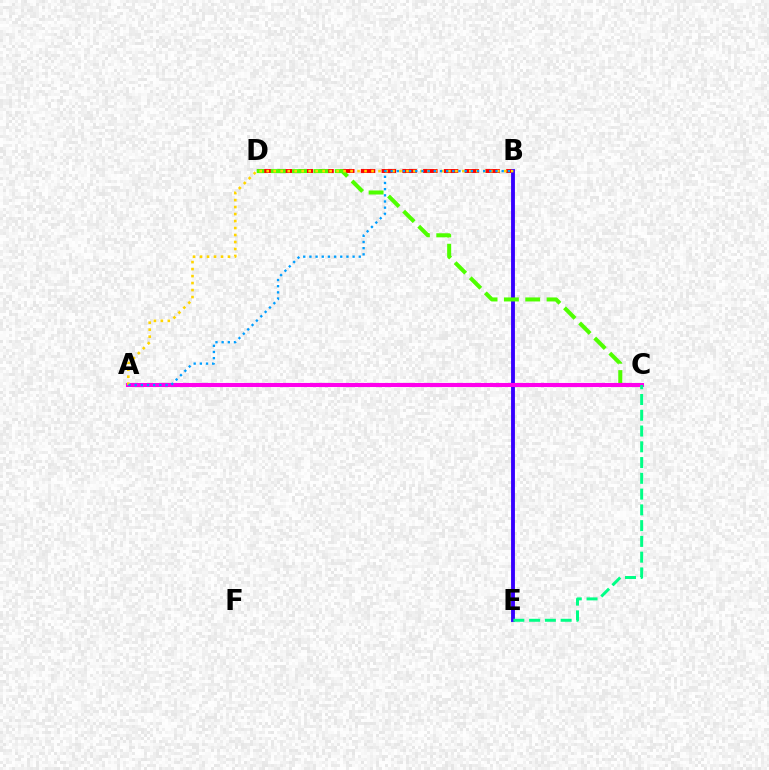{('B', 'D'): [{'color': '#ff0000', 'line_style': 'dashed', 'thickness': 2.82}], ('B', 'E'): [{'color': '#3700ff', 'line_style': 'solid', 'thickness': 2.78}], ('C', 'D'): [{'color': '#4fff00', 'line_style': 'dashed', 'thickness': 2.9}], ('A', 'C'): [{'color': '#ff00ed', 'line_style': 'solid', 'thickness': 2.93}], ('A', 'B'): [{'color': '#ffd500', 'line_style': 'dotted', 'thickness': 1.9}, {'color': '#009eff', 'line_style': 'dotted', 'thickness': 1.68}], ('C', 'E'): [{'color': '#00ff86', 'line_style': 'dashed', 'thickness': 2.14}]}